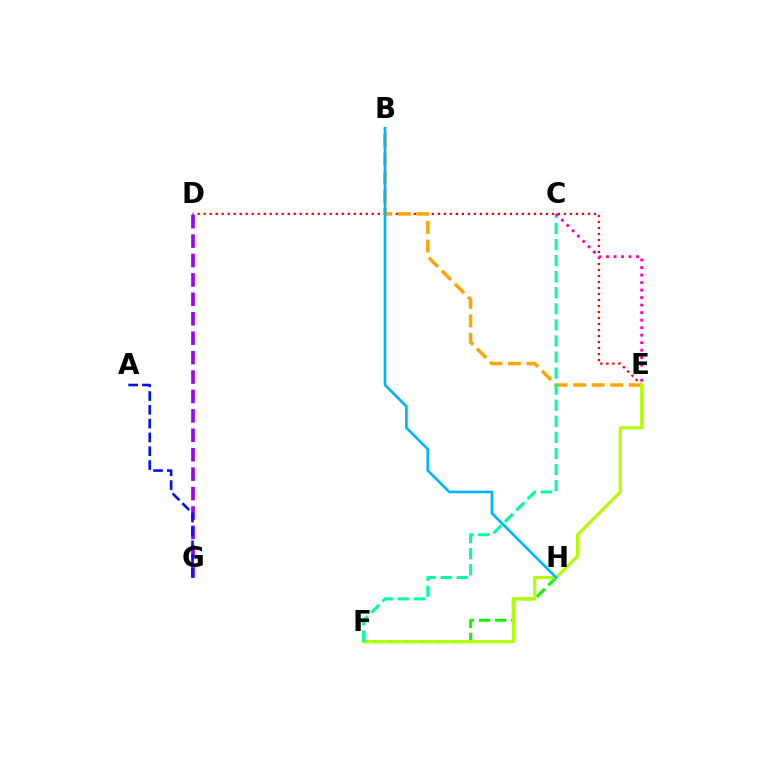{('F', 'H'): [{'color': '#08ff00', 'line_style': 'dashed', 'thickness': 2.18}], ('D', 'E'): [{'color': '#ff0000', 'line_style': 'dotted', 'thickness': 1.63}], ('D', 'G'): [{'color': '#9b00ff', 'line_style': 'dashed', 'thickness': 2.64}], ('A', 'G'): [{'color': '#0010ff', 'line_style': 'dashed', 'thickness': 1.88}], ('B', 'E'): [{'color': '#ffa500', 'line_style': 'dashed', 'thickness': 2.52}], ('E', 'F'): [{'color': '#b3ff00', 'line_style': 'solid', 'thickness': 2.27}], ('C', 'F'): [{'color': '#00ff9d', 'line_style': 'dashed', 'thickness': 2.18}], ('B', 'H'): [{'color': '#00b5ff', 'line_style': 'solid', 'thickness': 1.92}], ('C', 'E'): [{'color': '#ff00bd', 'line_style': 'dotted', 'thickness': 2.04}]}